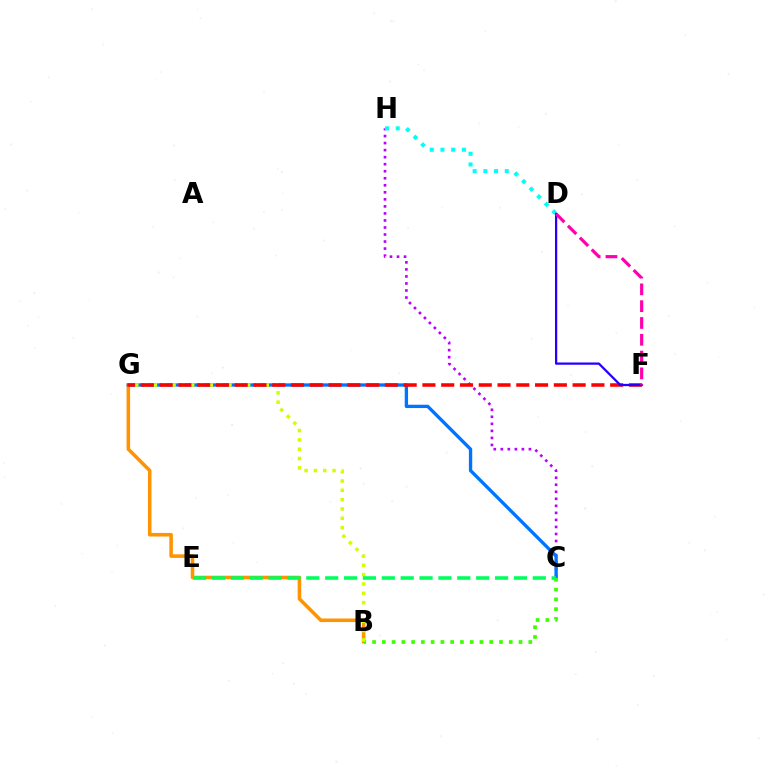{('B', 'G'): [{'color': '#ff9400', 'line_style': 'solid', 'thickness': 2.56}, {'color': '#d1ff00', 'line_style': 'dotted', 'thickness': 2.53}], ('C', 'H'): [{'color': '#b900ff', 'line_style': 'dotted', 'thickness': 1.91}], ('D', 'H'): [{'color': '#00fff6', 'line_style': 'dotted', 'thickness': 2.91}], ('C', 'G'): [{'color': '#0074ff', 'line_style': 'solid', 'thickness': 2.4}], ('B', 'C'): [{'color': '#3dff00', 'line_style': 'dotted', 'thickness': 2.65}], ('F', 'G'): [{'color': '#ff0000', 'line_style': 'dashed', 'thickness': 2.55}], ('C', 'E'): [{'color': '#00ff5c', 'line_style': 'dashed', 'thickness': 2.56}], ('D', 'F'): [{'color': '#2500ff', 'line_style': 'solid', 'thickness': 1.63}, {'color': '#ff00ac', 'line_style': 'dashed', 'thickness': 2.28}]}